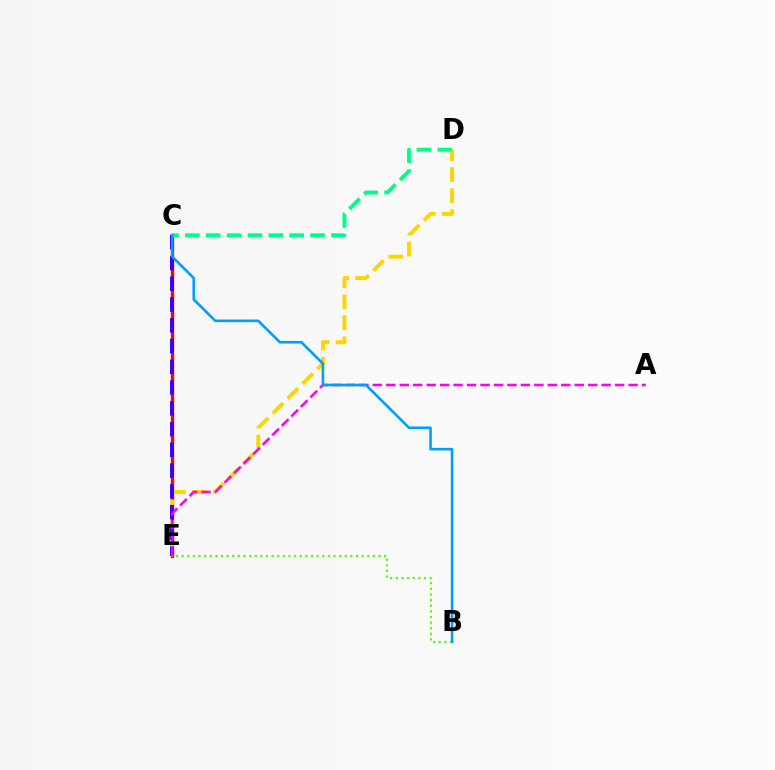{('C', 'E'): [{'color': '#ff0000', 'line_style': 'solid', 'thickness': 2.39}, {'color': '#3700ff', 'line_style': 'dashed', 'thickness': 2.82}], ('D', 'E'): [{'color': '#ffd500', 'line_style': 'dashed', 'thickness': 2.85}], ('A', 'E'): [{'color': '#ff00ed', 'line_style': 'dashed', 'thickness': 1.83}], ('C', 'D'): [{'color': '#00ff86', 'line_style': 'dashed', 'thickness': 2.83}], ('B', 'E'): [{'color': '#4fff00', 'line_style': 'dotted', 'thickness': 1.53}], ('B', 'C'): [{'color': '#009eff', 'line_style': 'solid', 'thickness': 1.87}]}